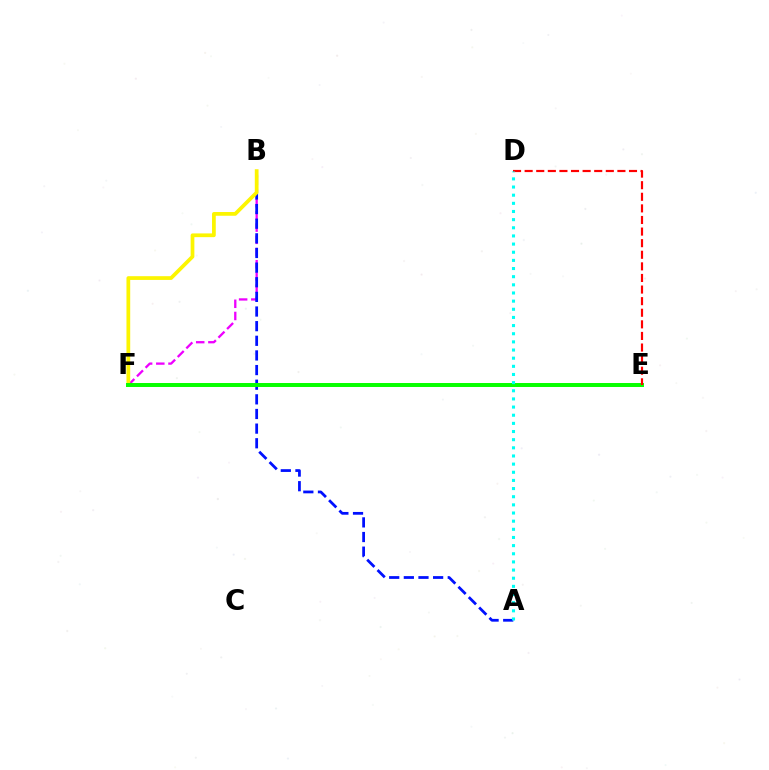{('B', 'F'): [{'color': '#ee00ff', 'line_style': 'dashed', 'thickness': 1.66}, {'color': '#fcf500', 'line_style': 'solid', 'thickness': 2.69}], ('A', 'B'): [{'color': '#0010ff', 'line_style': 'dashed', 'thickness': 1.99}], ('E', 'F'): [{'color': '#08ff00', 'line_style': 'solid', 'thickness': 2.86}], ('D', 'E'): [{'color': '#ff0000', 'line_style': 'dashed', 'thickness': 1.58}], ('A', 'D'): [{'color': '#00fff6', 'line_style': 'dotted', 'thickness': 2.21}]}